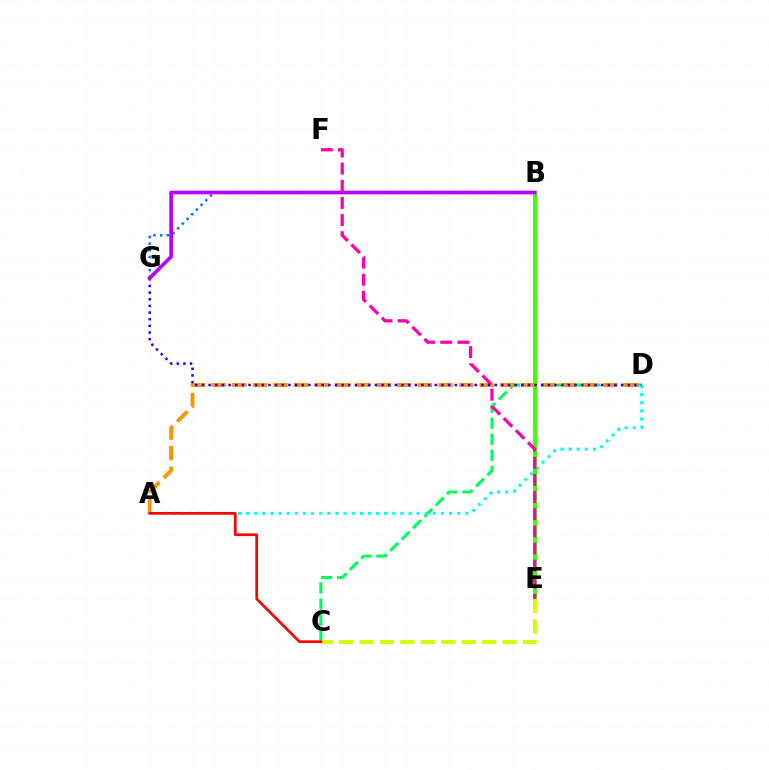{('C', 'D'): [{'color': '#00ff5c', 'line_style': 'dashed', 'thickness': 2.18}], ('B', 'E'): [{'color': '#3dff00', 'line_style': 'solid', 'thickness': 2.82}], ('B', 'G'): [{'color': '#0074ff', 'line_style': 'dotted', 'thickness': 1.8}, {'color': '#b900ff', 'line_style': 'solid', 'thickness': 2.64}], ('A', 'D'): [{'color': '#00fff6', 'line_style': 'dotted', 'thickness': 2.21}, {'color': '#ff9400', 'line_style': 'dashed', 'thickness': 2.8}], ('E', 'F'): [{'color': '#ff00ac', 'line_style': 'dashed', 'thickness': 2.33}], ('D', 'G'): [{'color': '#2500ff', 'line_style': 'dotted', 'thickness': 1.81}], ('C', 'E'): [{'color': '#d1ff00', 'line_style': 'dashed', 'thickness': 2.78}], ('A', 'C'): [{'color': '#ff0000', 'line_style': 'solid', 'thickness': 1.94}]}